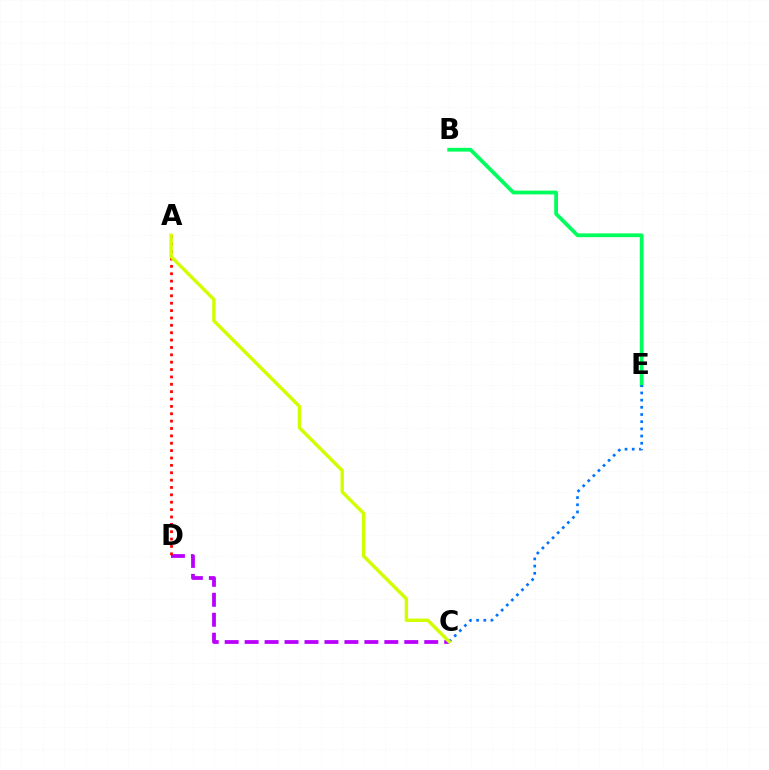{('B', 'E'): [{'color': '#00ff5c', 'line_style': 'solid', 'thickness': 2.72}], ('C', 'D'): [{'color': '#b900ff', 'line_style': 'dashed', 'thickness': 2.71}], ('A', 'D'): [{'color': '#ff0000', 'line_style': 'dotted', 'thickness': 2.0}], ('C', 'E'): [{'color': '#0074ff', 'line_style': 'dotted', 'thickness': 1.95}], ('A', 'C'): [{'color': '#d1ff00', 'line_style': 'solid', 'thickness': 2.46}]}